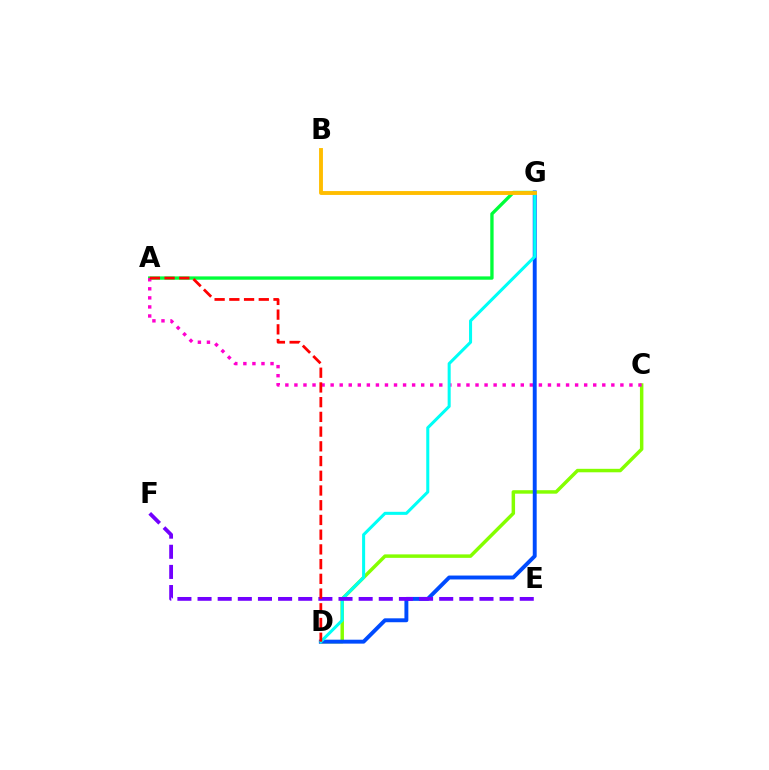{('C', 'D'): [{'color': '#84ff00', 'line_style': 'solid', 'thickness': 2.5}], ('A', 'G'): [{'color': '#00ff39', 'line_style': 'solid', 'thickness': 2.4}], ('A', 'C'): [{'color': '#ff00cf', 'line_style': 'dotted', 'thickness': 2.46}], ('D', 'G'): [{'color': '#004bff', 'line_style': 'solid', 'thickness': 2.82}, {'color': '#00fff6', 'line_style': 'solid', 'thickness': 2.19}], ('E', 'F'): [{'color': '#7200ff', 'line_style': 'dashed', 'thickness': 2.74}], ('B', 'G'): [{'color': '#ffbd00', 'line_style': 'solid', 'thickness': 2.79}], ('A', 'D'): [{'color': '#ff0000', 'line_style': 'dashed', 'thickness': 2.0}]}